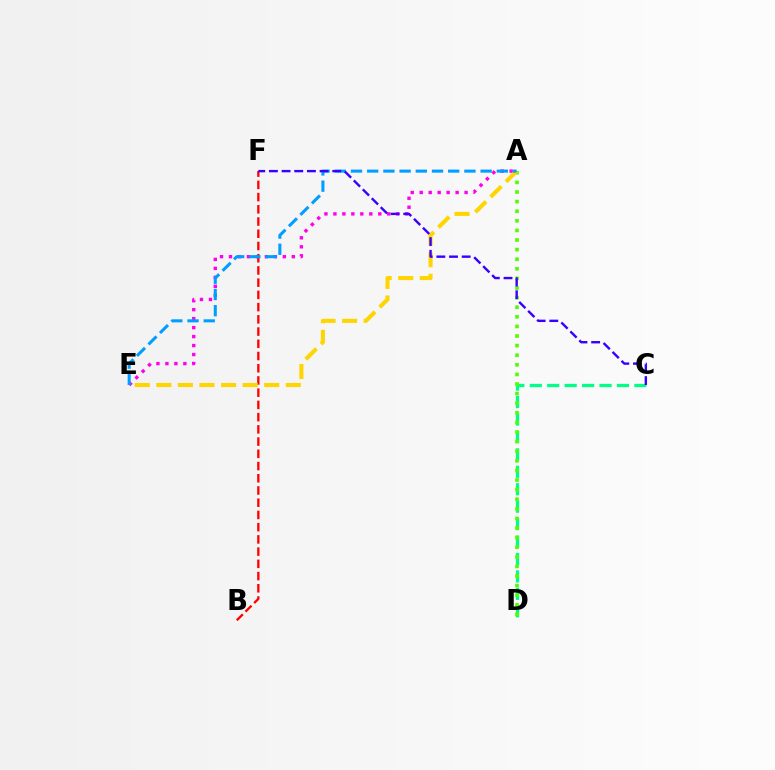{('A', 'E'): [{'color': '#ff00ed', 'line_style': 'dotted', 'thickness': 2.44}, {'color': '#ffd500', 'line_style': 'dashed', 'thickness': 2.93}, {'color': '#009eff', 'line_style': 'dashed', 'thickness': 2.2}], ('C', 'D'): [{'color': '#00ff86', 'line_style': 'dashed', 'thickness': 2.37}], ('B', 'F'): [{'color': '#ff0000', 'line_style': 'dashed', 'thickness': 1.66}], ('A', 'D'): [{'color': '#4fff00', 'line_style': 'dotted', 'thickness': 2.61}], ('C', 'F'): [{'color': '#3700ff', 'line_style': 'dashed', 'thickness': 1.72}]}